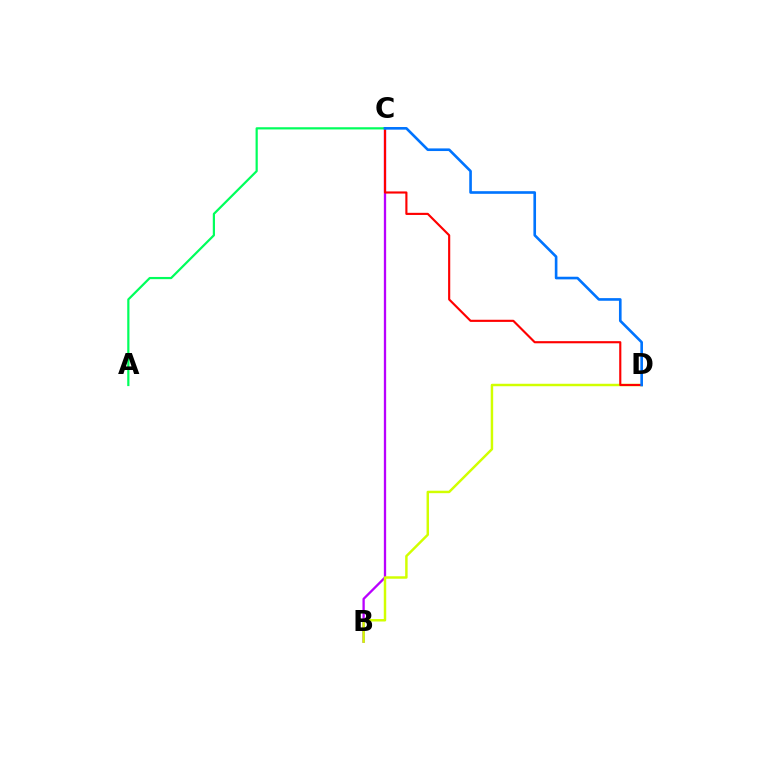{('B', 'C'): [{'color': '#b900ff', 'line_style': 'solid', 'thickness': 1.66}], ('B', 'D'): [{'color': '#d1ff00', 'line_style': 'solid', 'thickness': 1.77}], ('C', 'D'): [{'color': '#ff0000', 'line_style': 'solid', 'thickness': 1.54}, {'color': '#0074ff', 'line_style': 'solid', 'thickness': 1.89}], ('A', 'C'): [{'color': '#00ff5c', 'line_style': 'solid', 'thickness': 1.59}]}